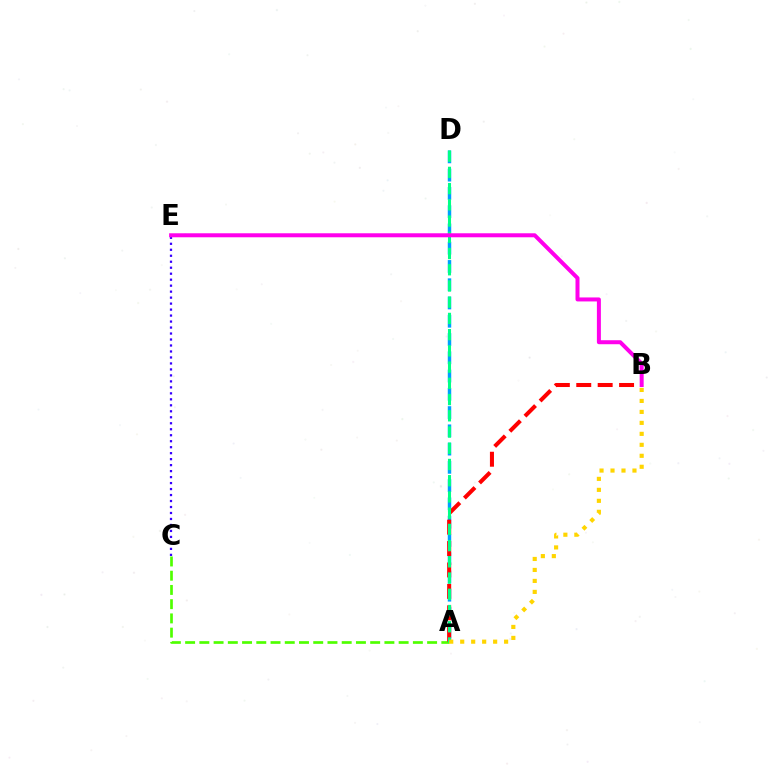{('A', 'D'): [{'color': '#009eff', 'line_style': 'dashed', 'thickness': 2.48}, {'color': '#00ff86', 'line_style': 'dashed', 'thickness': 2.2}], ('A', 'C'): [{'color': '#4fff00', 'line_style': 'dashed', 'thickness': 1.93}], ('A', 'B'): [{'color': '#ff0000', 'line_style': 'dashed', 'thickness': 2.91}, {'color': '#ffd500', 'line_style': 'dotted', 'thickness': 2.98}], ('C', 'E'): [{'color': '#3700ff', 'line_style': 'dotted', 'thickness': 1.63}], ('B', 'E'): [{'color': '#ff00ed', 'line_style': 'solid', 'thickness': 2.88}]}